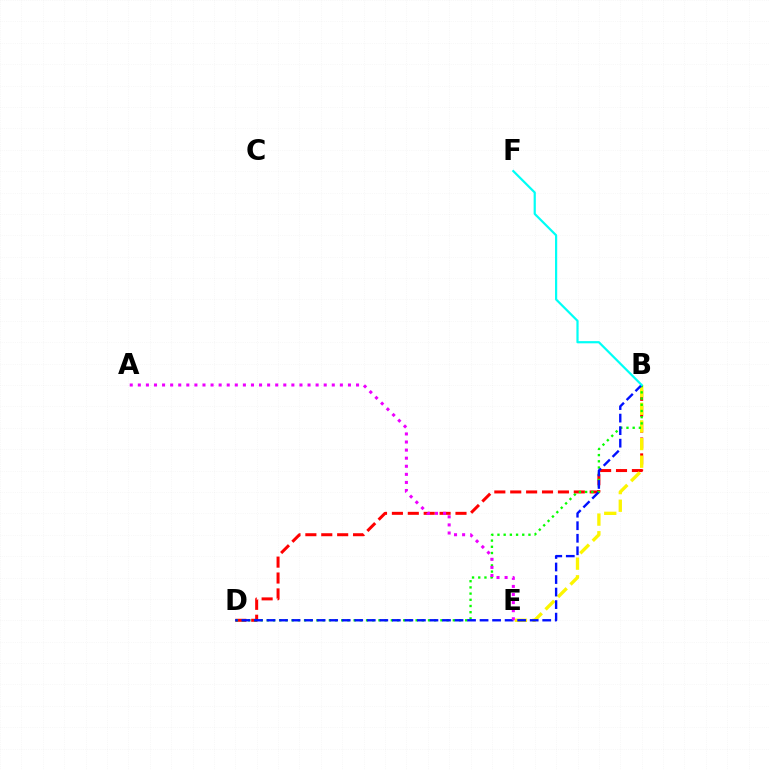{('B', 'D'): [{'color': '#ff0000', 'line_style': 'dashed', 'thickness': 2.16}, {'color': '#08ff00', 'line_style': 'dotted', 'thickness': 1.68}, {'color': '#0010ff', 'line_style': 'dashed', 'thickness': 1.7}], ('B', 'E'): [{'color': '#fcf500', 'line_style': 'dashed', 'thickness': 2.4}], ('A', 'E'): [{'color': '#ee00ff', 'line_style': 'dotted', 'thickness': 2.2}], ('B', 'F'): [{'color': '#00fff6', 'line_style': 'solid', 'thickness': 1.59}]}